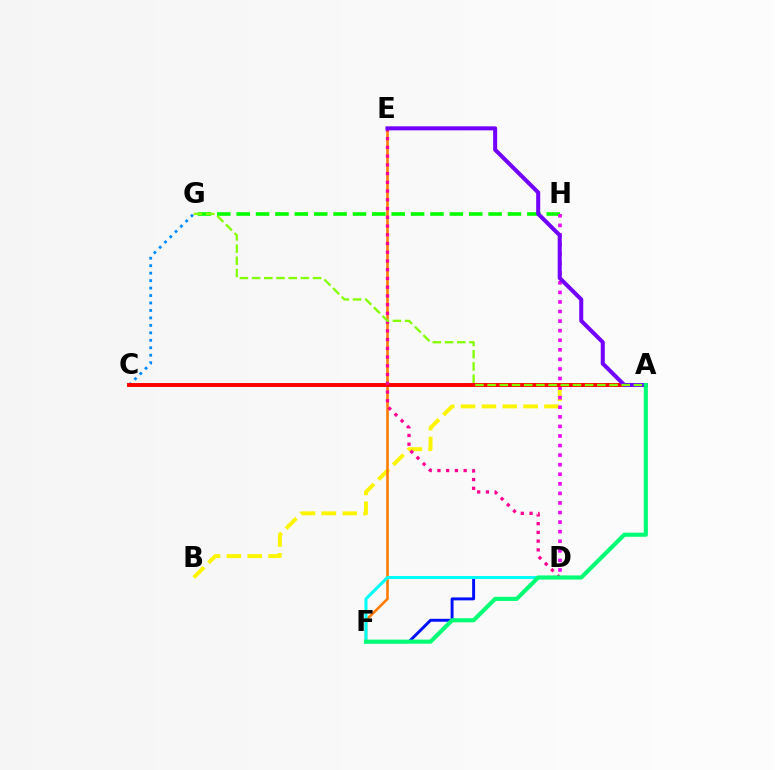{('G', 'H'): [{'color': '#08ff00', 'line_style': 'dashed', 'thickness': 2.63}], ('D', 'F'): [{'color': '#0010ff', 'line_style': 'solid', 'thickness': 2.11}, {'color': '#00fff6', 'line_style': 'solid', 'thickness': 2.19}], ('A', 'B'): [{'color': '#fcf500', 'line_style': 'dashed', 'thickness': 2.83}], ('D', 'H'): [{'color': '#ee00ff', 'line_style': 'dotted', 'thickness': 2.6}], ('E', 'F'): [{'color': '#ff7c00', 'line_style': 'solid', 'thickness': 1.87}], ('C', 'G'): [{'color': '#008cff', 'line_style': 'dotted', 'thickness': 2.03}], ('A', 'C'): [{'color': '#ff0000', 'line_style': 'solid', 'thickness': 2.83}], ('D', 'E'): [{'color': '#ff0094', 'line_style': 'dotted', 'thickness': 2.37}], ('A', 'E'): [{'color': '#7200ff', 'line_style': 'solid', 'thickness': 2.9}], ('A', 'G'): [{'color': '#84ff00', 'line_style': 'dashed', 'thickness': 1.66}], ('A', 'F'): [{'color': '#00ff74', 'line_style': 'solid', 'thickness': 2.97}]}